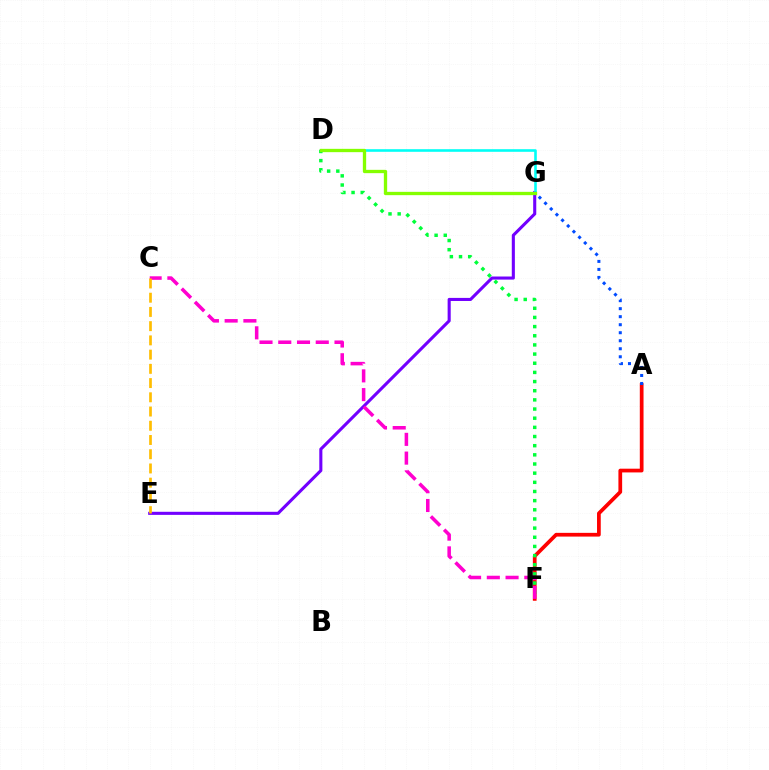{('E', 'G'): [{'color': '#7200ff', 'line_style': 'solid', 'thickness': 2.22}], ('A', 'F'): [{'color': '#ff0000', 'line_style': 'solid', 'thickness': 2.69}], ('D', 'F'): [{'color': '#00ff39', 'line_style': 'dotted', 'thickness': 2.49}], ('C', 'F'): [{'color': '#ff00cf', 'line_style': 'dashed', 'thickness': 2.55}], ('D', 'G'): [{'color': '#00fff6', 'line_style': 'solid', 'thickness': 1.88}, {'color': '#84ff00', 'line_style': 'solid', 'thickness': 2.39}], ('A', 'G'): [{'color': '#004bff', 'line_style': 'dotted', 'thickness': 2.18}], ('C', 'E'): [{'color': '#ffbd00', 'line_style': 'dashed', 'thickness': 1.93}]}